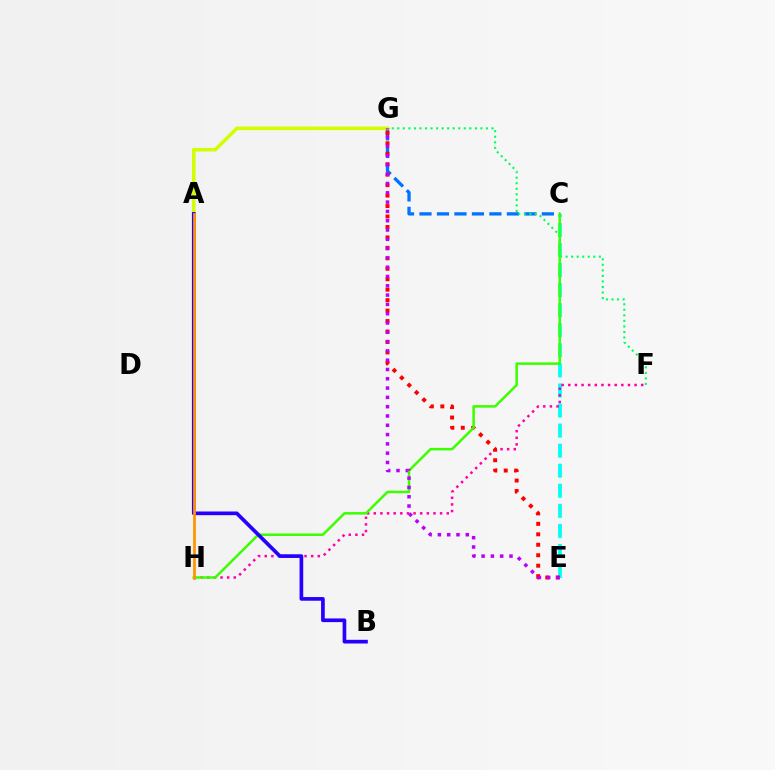{('C', 'G'): [{'color': '#0074ff', 'line_style': 'dashed', 'thickness': 2.37}], ('C', 'E'): [{'color': '#00fff6', 'line_style': 'dashed', 'thickness': 2.73}], ('F', 'H'): [{'color': '#ff00ac', 'line_style': 'dotted', 'thickness': 1.8}], ('E', 'G'): [{'color': '#ff0000', 'line_style': 'dotted', 'thickness': 2.84}, {'color': '#b900ff', 'line_style': 'dotted', 'thickness': 2.53}], ('F', 'G'): [{'color': '#00ff5c', 'line_style': 'dotted', 'thickness': 1.51}], ('C', 'H'): [{'color': '#3dff00', 'line_style': 'solid', 'thickness': 1.81}], ('A', 'G'): [{'color': '#d1ff00', 'line_style': 'solid', 'thickness': 2.54}], ('A', 'B'): [{'color': '#2500ff', 'line_style': 'solid', 'thickness': 2.65}], ('A', 'H'): [{'color': '#ff9400', 'line_style': 'solid', 'thickness': 1.97}]}